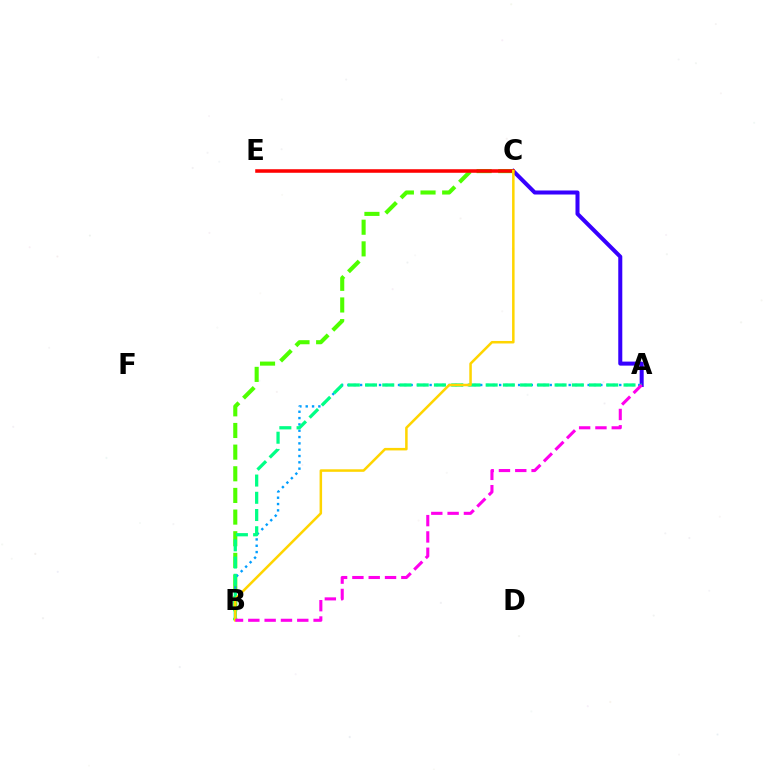{('A', 'C'): [{'color': '#3700ff', 'line_style': 'solid', 'thickness': 2.9}], ('B', 'C'): [{'color': '#4fff00', 'line_style': 'dashed', 'thickness': 2.94}, {'color': '#ffd500', 'line_style': 'solid', 'thickness': 1.81}], ('A', 'B'): [{'color': '#009eff', 'line_style': 'dotted', 'thickness': 1.72}, {'color': '#00ff86', 'line_style': 'dashed', 'thickness': 2.34}, {'color': '#ff00ed', 'line_style': 'dashed', 'thickness': 2.22}], ('C', 'E'): [{'color': '#ff0000', 'line_style': 'solid', 'thickness': 2.55}]}